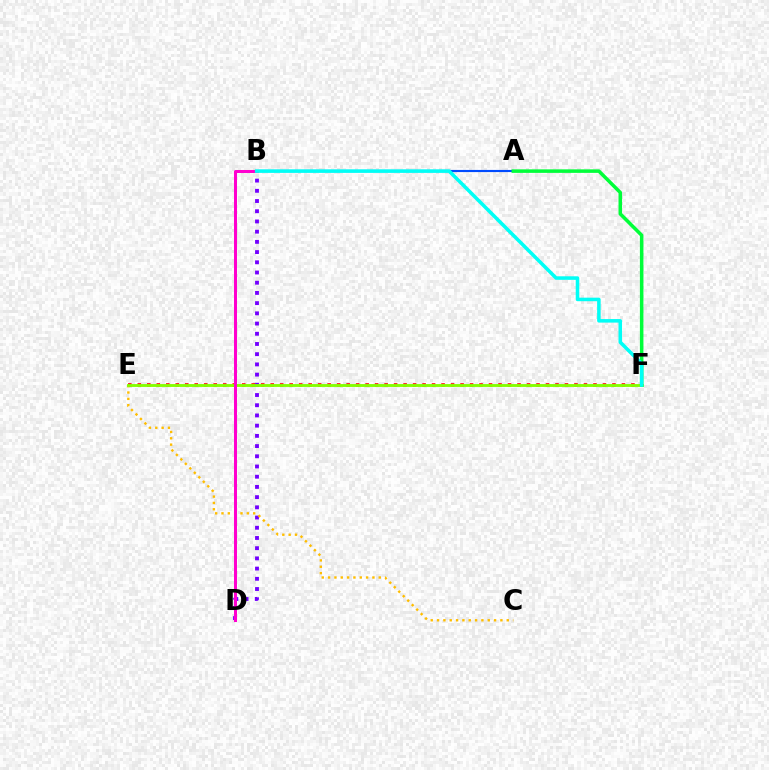{('E', 'F'): [{'color': '#ff0000', 'line_style': 'dotted', 'thickness': 2.58}, {'color': '#84ff00', 'line_style': 'solid', 'thickness': 2.06}], ('B', 'D'): [{'color': '#7200ff', 'line_style': 'dotted', 'thickness': 2.77}, {'color': '#ff00cf', 'line_style': 'solid', 'thickness': 2.17}], ('C', 'E'): [{'color': '#ffbd00', 'line_style': 'dotted', 'thickness': 1.72}], ('A', 'B'): [{'color': '#004bff', 'line_style': 'solid', 'thickness': 1.55}], ('A', 'F'): [{'color': '#00ff39', 'line_style': 'solid', 'thickness': 2.54}], ('B', 'F'): [{'color': '#00fff6', 'line_style': 'solid', 'thickness': 2.55}]}